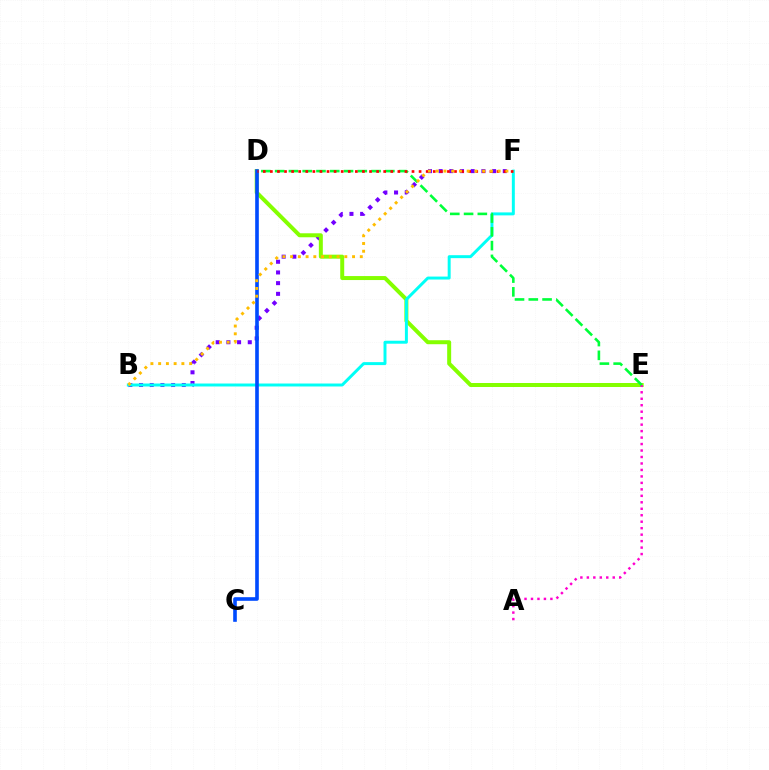{('B', 'F'): [{'color': '#7200ff', 'line_style': 'dotted', 'thickness': 2.9}, {'color': '#00fff6', 'line_style': 'solid', 'thickness': 2.13}, {'color': '#ffbd00', 'line_style': 'dotted', 'thickness': 2.1}], ('D', 'E'): [{'color': '#84ff00', 'line_style': 'solid', 'thickness': 2.87}, {'color': '#00ff39', 'line_style': 'dashed', 'thickness': 1.87}], ('A', 'E'): [{'color': '#ff00cf', 'line_style': 'dotted', 'thickness': 1.76}], ('C', 'D'): [{'color': '#004bff', 'line_style': 'solid', 'thickness': 2.61}], ('D', 'F'): [{'color': '#ff0000', 'line_style': 'dotted', 'thickness': 1.92}]}